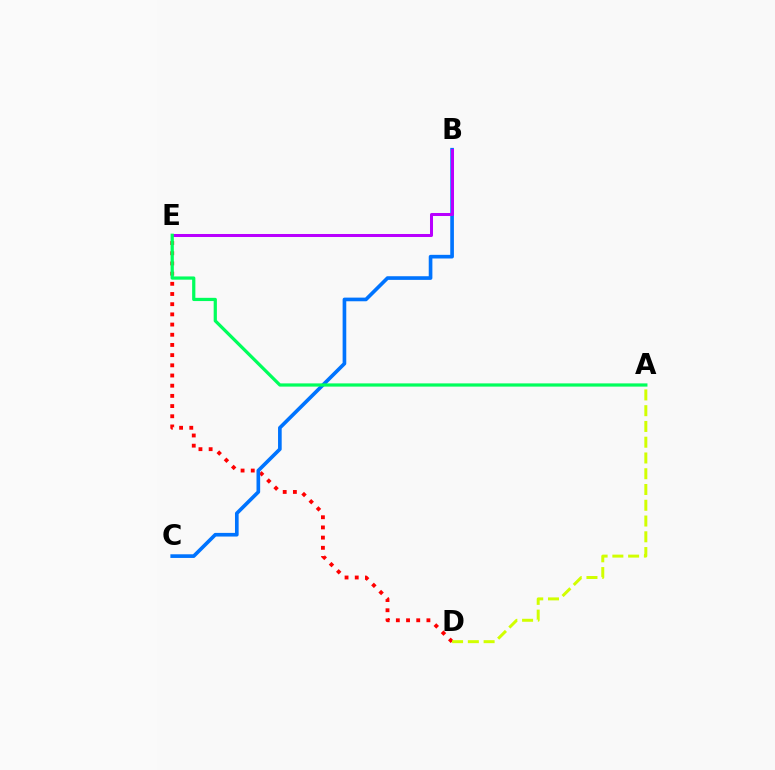{('D', 'E'): [{'color': '#ff0000', 'line_style': 'dotted', 'thickness': 2.77}], ('A', 'D'): [{'color': '#d1ff00', 'line_style': 'dashed', 'thickness': 2.14}], ('B', 'C'): [{'color': '#0074ff', 'line_style': 'solid', 'thickness': 2.63}], ('B', 'E'): [{'color': '#b900ff', 'line_style': 'solid', 'thickness': 2.17}], ('A', 'E'): [{'color': '#00ff5c', 'line_style': 'solid', 'thickness': 2.33}]}